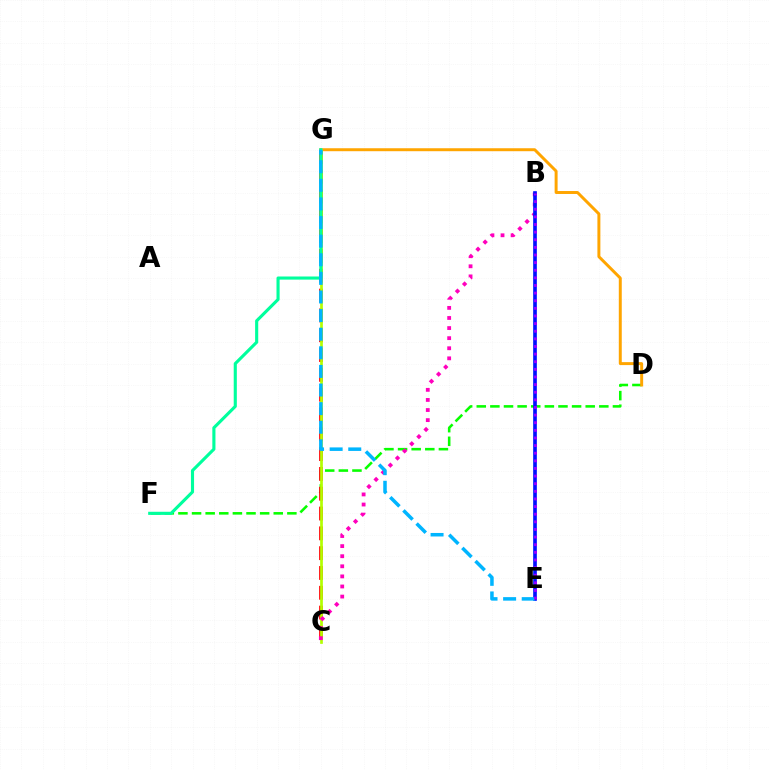{('D', 'F'): [{'color': '#08ff00', 'line_style': 'dashed', 'thickness': 1.85}], ('C', 'G'): [{'color': '#ff0000', 'line_style': 'dashed', 'thickness': 2.69}, {'color': '#b3ff00', 'line_style': 'solid', 'thickness': 1.95}], ('D', 'G'): [{'color': '#ffa500', 'line_style': 'solid', 'thickness': 2.13}], ('F', 'G'): [{'color': '#00ff9d', 'line_style': 'solid', 'thickness': 2.24}], ('B', 'C'): [{'color': '#ff00bd', 'line_style': 'dotted', 'thickness': 2.74}], ('B', 'E'): [{'color': '#0010ff', 'line_style': 'solid', 'thickness': 2.62}, {'color': '#9b00ff', 'line_style': 'dotted', 'thickness': 2.07}], ('E', 'G'): [{'color': '#00b5ff', 'line_style': 'dashed', 'thickness': 2.53}]}